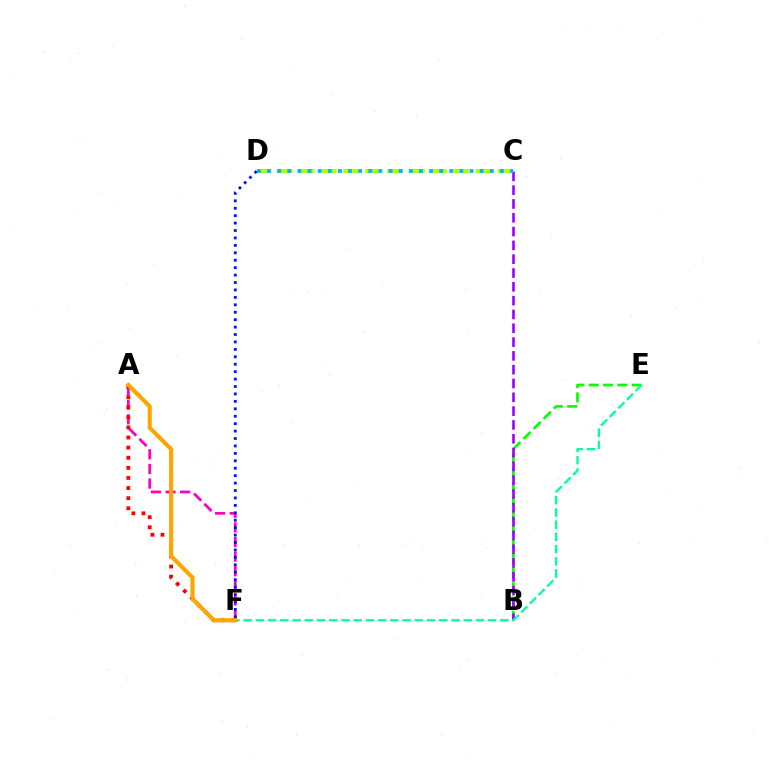{('A', 'F'): [{'color': '#ff00bd', 'line_style': 'dashed', 'thickness': 1.99}, {'color': '#ff0000', 'line_style': 'dotted', 'thickness': 2.75}, {'color': '#ffa500', 'line_style': 'solid', 'thickness': 2.97}], ('B', 'E'): [{'color': '#08ff00', 'line_style': 'dashed', 'thickness': 1.94}], ('B', 'C'): [{'color': '#9b00ff', 'line_style': 'dashed', 'thickness': 1.88}], ('D', 'F'): [{'color': '#0010ff', 'line_style': 'dotted', 'thickness': 2.02}], ('E', 'F'): [{'color': '#00ff9d', 'line_style': 'dashed', 'thickness': 1.66}], ('C', 'D'): [{'color': '#b3ff00', 'line_style': 'dashed', 'thickness': 3.0}, {'color': '#00b5ff', 'line_style': 'dotted', 'thickness': 2.75}]}